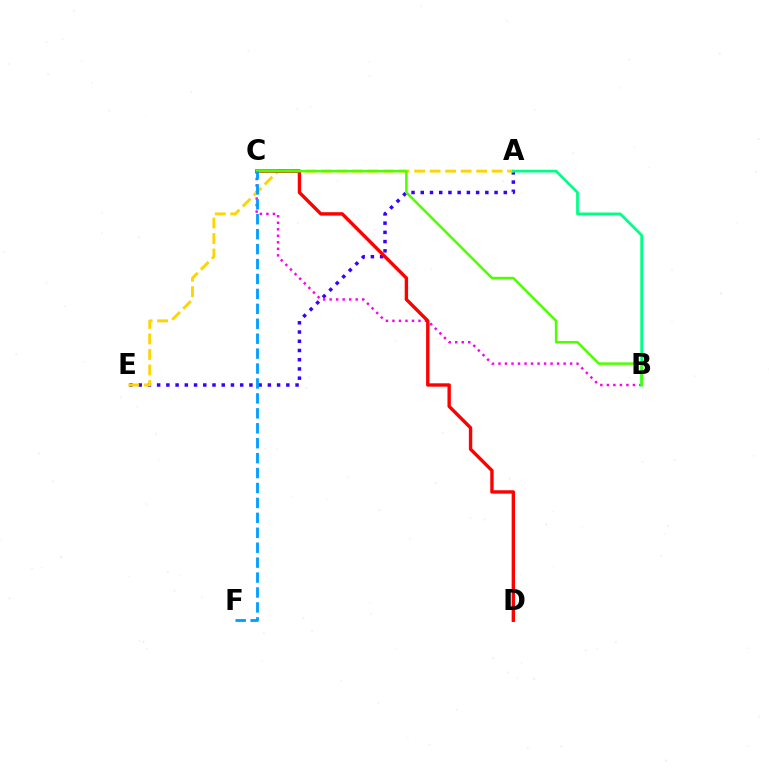{('A', 'E'): [{'color': '#3700ff', 'line_style': 'dotted', 'thickness': 2.51}, {'color': '#ffd500', 'line_style': 'dashed', 'thickness': 2.11}], ('B', 'C'): [{'color': '#ff00ed', 'line_style': 'dotted', 'thickness': 1.77}, {'color': '#4fff00', 'line_style': 'solid', 'thickness': 1.81}], ('A', 'B'): [{'color': '#00ff86', 'line_style': 'solid', 'thickness': 1.98}], ('C', 'D'): [{'color': '#ff0000', 'line_style': 'solid', 'thickness': 2.44}], ('C', 'F'): [{'color': '#009eff', 'line_style': 'dashed', 'thickness': 2.03}]}